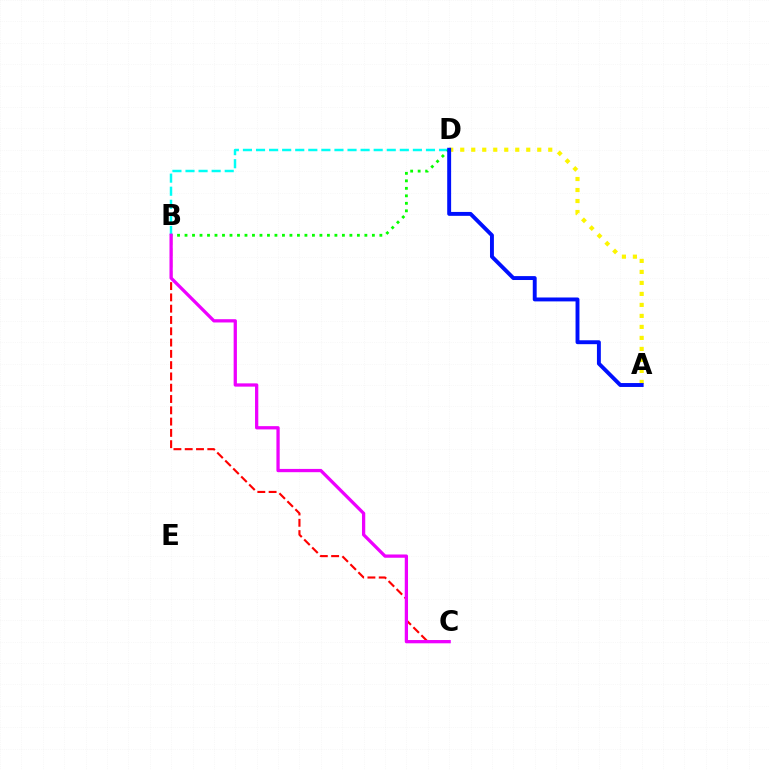{('B', 'D'): [{'color': '#00fff6', 'line_style': 'dashed', 'thickness': 1.78}, {'color': '#08ff00', 'line_style': 'dotted', 'thickness': 2.04}], ('B', 'C'): [{'color': '#ff0000', 'line_style': 'dashed', 'thickness': 1.53}, {'color': '#ee00ff', 'line_style': 'solid', 'thickness': 2.36}], ('A', 'D'): [{'color': '#fcf500', 'line_style': 'dotted', 'thickness': 2.99}, {'color': '#0010ff', 'line_style': 'solid', 'thickness': 2.81}]}